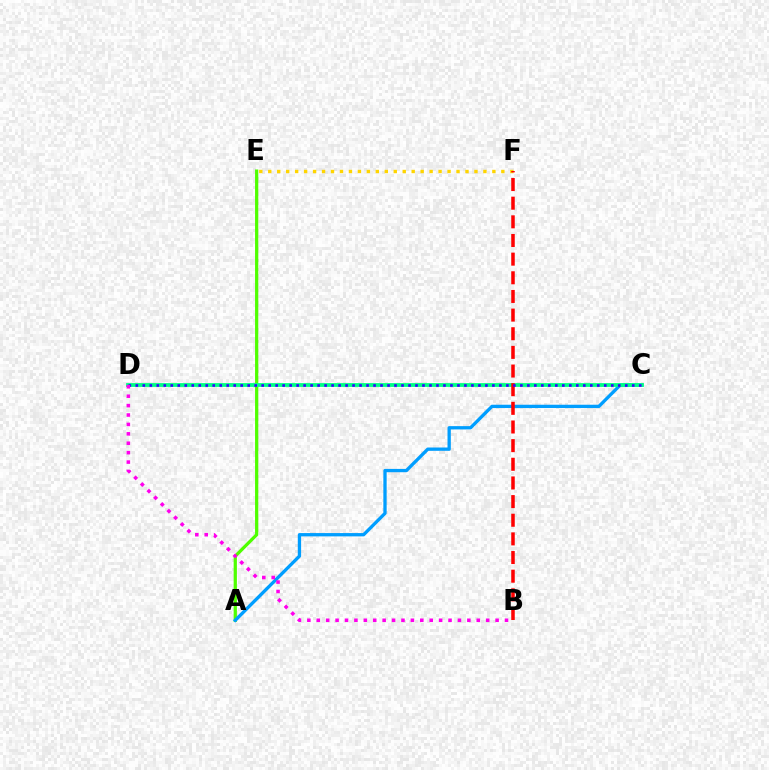{('A', 'E'): [{'color': '#4fff00', 'line_style': 'solid', 'thickness': 2.33}], ('A', 'C'): [{'color': '#009eff', 'line_style': 'solid', 'thickness': 2.38}], ('E', 'F'): [{'color': '#ffd500', 'line_style': 'dotted', 'thickness': 2.44}], ('C', 'D'): [{'color': '#00ff86', 'line_style': 'solid', 'thickness': 2.74}, {'color': '#3700ff', 'line_style': 'dotted', 'thickness': 1.9}], ('B', 'F'): [{'color': '#ff0000', 'line_style': 'dashed', 'thickness': 2.53}], ('B', 'D'): [{'color': '#ff00ed', 'line_style': 'dotted', 'thickness': 2.56}]}